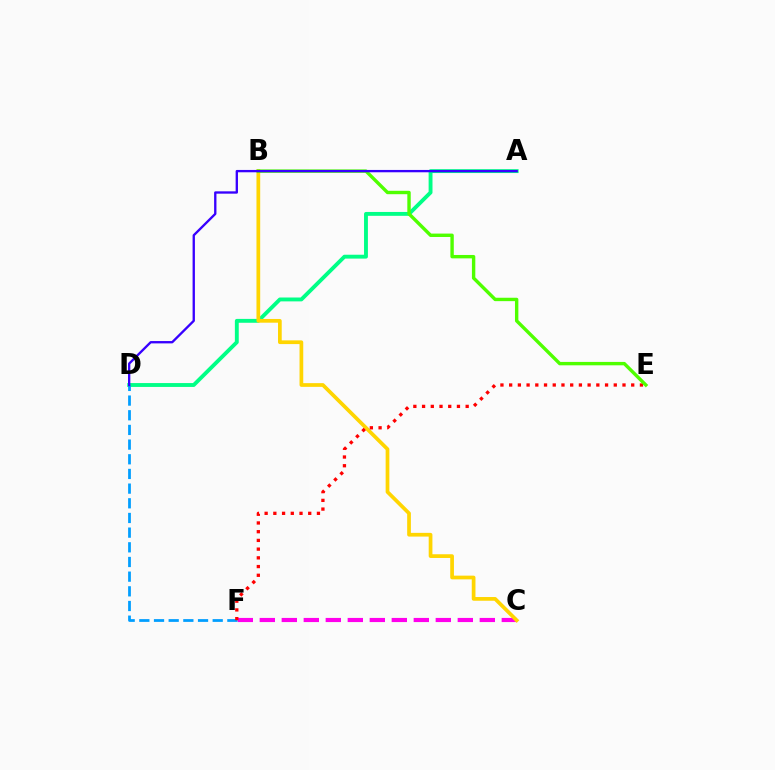{('A', 'D'): [{'color': '#00ff86', 'line_style': 'solid', 'thickness': 2.79}, {'color': '#3700ff', 'line_style': 'solid', 'thickness': 1.68}], ('C', 'F'): [{'color': '#ff00ed', 'line_style': 'dashed', 'thickness': 2.99}], ('D', 'F'): [{'color': '#009eff', 'line_style': 'dashed', 'thickness': 1.99}], ('B', 'C'): [{'color': '#ffd500', 'line_style': 'solid', 'thickness': 2.68}], ('E', 'F'): [{'color': '#ff0000', 'line_style': 'dotted', 'thickness': 2.37}], ('B', 'E'): [{'color': '#4fff00', 'line_style': 'solid', 'thickness': 2.45}]}